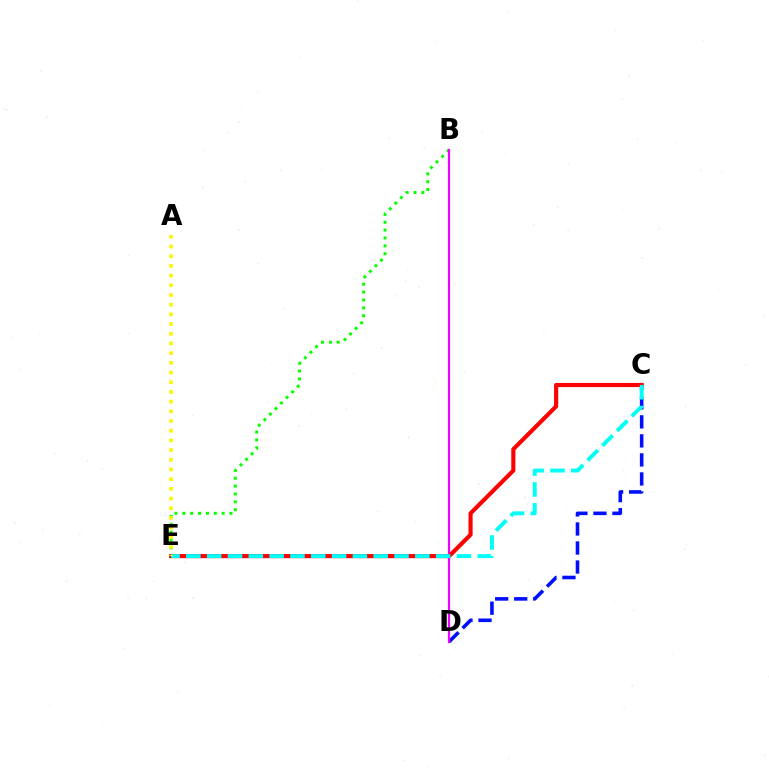{('C', 'D'): [{'color': '#0010ff', 'line_style': 'dashed', 'thickness': 2.59}], ('B', 'E'): [{'color': '#08ff00', 'line_style': 'dotted', 'thickness': 2.14}], ('B', 'D'): [{'color': '#ee00ff', 'line_style': 'solid', 'thickness': 1.59}], ('C', 'E'): [{'color': '#ff0000', 'line_style': 'solid', 'thickness': 2.97}, {'color': '#00fff6', 'line_style': 'dashed', 'thickness': 2.83}], ('A', 'E'): [{'color': '#fcf500', 'line_style': 'dotted', 'thickness': 2.63}]}